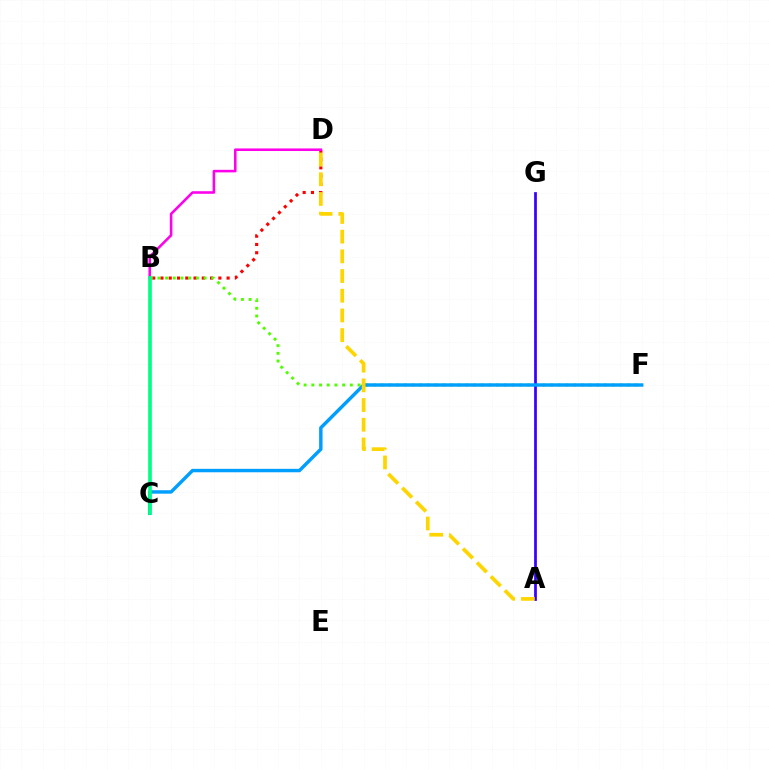{('B', 'D'): [{'color': '#ff0000', 'line_style': 'dotted', 'thickness': 2.25}, {'color': '#ff00ed', 'line_style': 'solid', 'thickness': 1.85}], ('B', 'F'): [{'color': '#4fff00', 'line_style': 'dotted', 'thickness': 2.09}], ('A', 'G'): [{'color': '#3700ff', 'line_style': 'solid', 'thickness': 1.97}], ('C', 'F'): [{'color': '#009eff', 'line_style': 'solid', 'thickness': 2.47}], ('B', 'C'): [{'color': '#00ff86', 'line_style': 'solid', 'thickness': 2.63}], ('A', 'D'): [{'color': '#ffd500', 'line_style': 'dashed', 'thickness': 2.68}]}